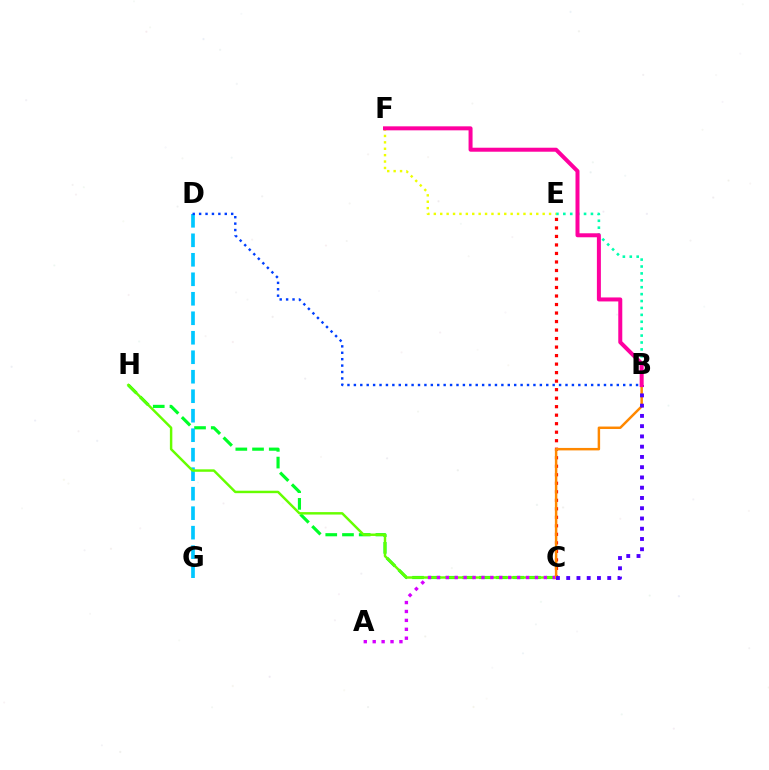{('C', 'E'): [{'color': '#ff0000', 'line_style': 'dotted', 'thickness': 2.31}], ('C', 'H'): [{'color': '#00ff27', 'line_style': 'dashed', 'thickness': 2.27}, {'color': '#66ff00', 'line_style': 'solid', 'thickness': 1.77}], ('D', 'G'): [{'color': '#00c7ff', 'line_style': 'dashed', 'thickness': 2.65}], ('B', 'E'): [{'color': '#00ffaf', 'line_style': 'dotted', 'thickness': 1.88}], ('B', 'D'): [{'color': '#003fff', 'line_style': 'dotted', 'thickness': 1.74}], ('E', 'F'): [{'color': '#eeff00', 'line_style': 'dotted', 'thickness': 1.74}], ('A', 'C'): [{'color': '#d600ff', 'line_style': 'dotted', 'thickness': 2.42}], ('B', 'C'): [{'color': '#ff8800', 'line_style': 'solid', 'thickness': 1.78}, {'color': '#4f00ff', 'line_style': 'dotted', 'thickness': 2.79}], ('B', 'F'): [{'color': '#ff00a0', 'line_style': 'solid', 'thickness': 2.88}]}